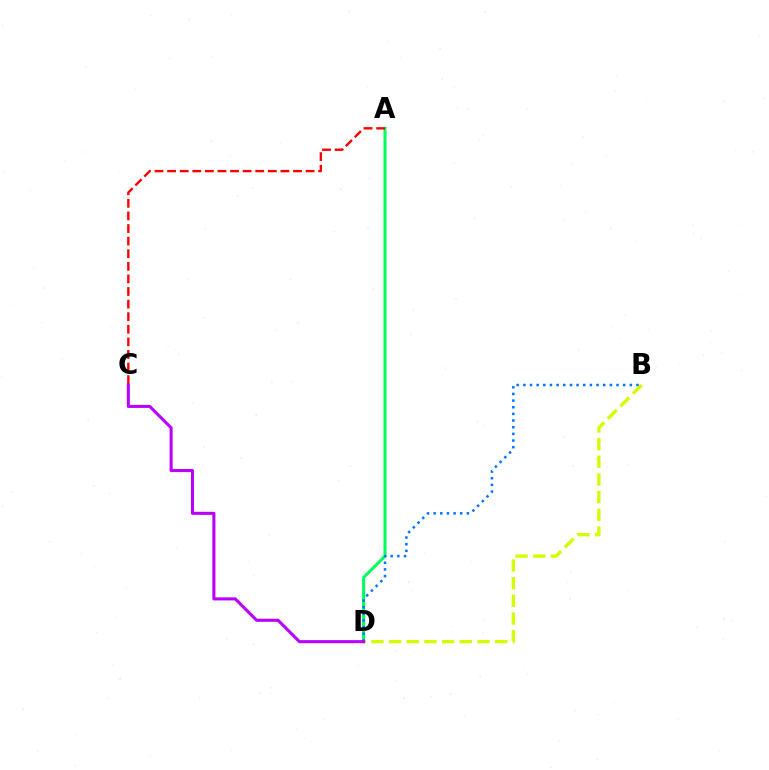{('A', 'D'): [{'color': '#00ff5c', 'line_style': 'solid', 'thickness': 2.2}], ('B', 'D'): [{'color': '#0074ff', 'line_style': 'dotted', 'thickness': 1.81}, {'color': '#d1ff00', 'line_style': 'dashed', 'thickness': 2.4}], ('A', 'C'): [{'color': '#ff0000', 'line_style': 'dashed', 'thickness': 1.71}], ('C', 'D'): [{'color': '#b900ff', 'line_style': 'solid', 'thickness': 2.21}]}